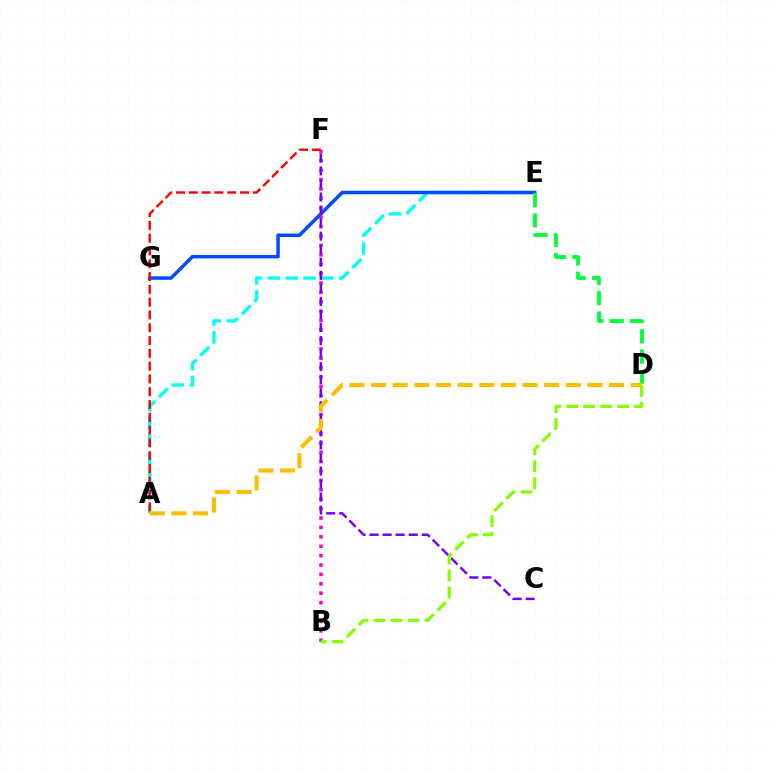{('A', 'E'): [{'color': '#00fff6', 'line_style': 'dashed', 'thickness': 2.42}], ('E', 'G'): [{'color': '#004bff', 'line_style': 'solid', 'thickness': 2.51}], ('B', 'F'): [{'color': '#ff00cf', 'line_style': 'dotted', 'thickness': 2.55}], ('C', 'F'): [{'color': '#7200ff', 'line_style': 'dashed', 'thickness': 1.77}], ('D', 'E'): [{'color': '#00ff39', 'line_style': 'dashed', 'thickness': 2.75}], ('A', 'F'): [{'color': '#ff0000', 'line_style': 'dashed', 'thickness': 1.74}], ('A', 'D'): [{'color': '#ffbd00', 'line_style': 'dashed', 'thickness': 2.94}], ('B', 'D'): [{'color': '#84ff00', 'line_style': 'dashed', 'thickness': 2.31}]}